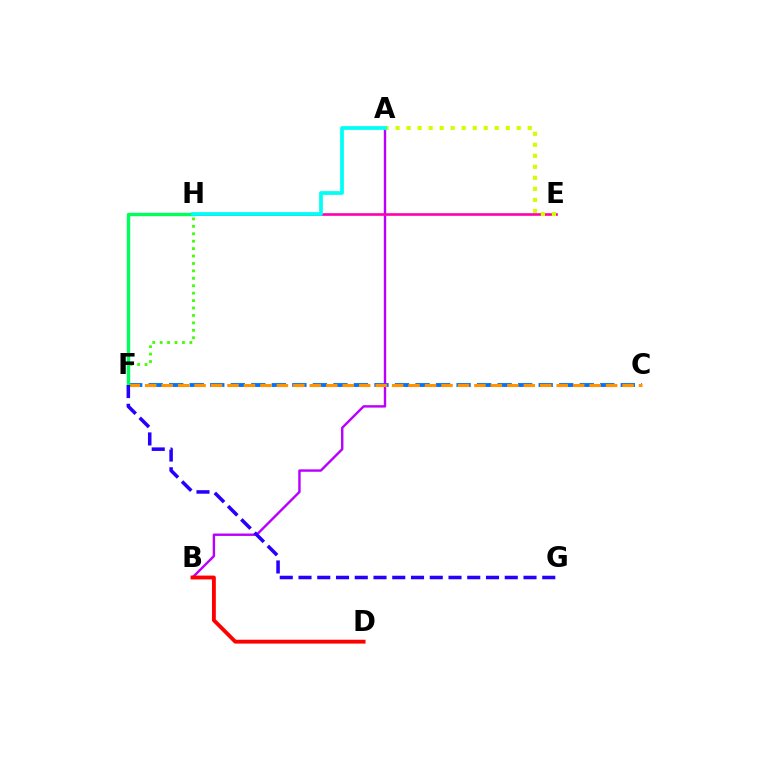{('C', 'F'): [{'color': '#0074ff', 'line_style': 'dashed', 'thickness': 2.79}, {'color': '#ff9400', 'line_style': 'dashed', 'thickness': 2.24}], ('A', 'B'): [{'color': '#b900ff', 'line_style': 'solid', 'thickness': 1.74}], ('E', 'H'): [{'color': '#ff00ac', 'line_style': 'solid', 'thickness': 1.88}], ('F', 'H'): [{'color': '#3dff00', 'line_style': 'dotted', 'thickness': 2.02}, {'color': '#00ff5c', 'line_style': 'solid', 'thickness': 2.42}], ('B', 'D'): [{'color': '#ff0000', 'line_style': 'solid', 'thickness': 2.78}], ('A', 'E'): [{'color': '#d1ff00', 'line_style': 'dotted', 'thickness': 2.99}], ('F', 'G'): [{'color': '#2500ff', 'line_style': 'dashed', 'thickness': 2.55}], ('A', 'H'): [{'color': '#00fff6', 'line_style': 'solid', 'thickness': 2.69}]}